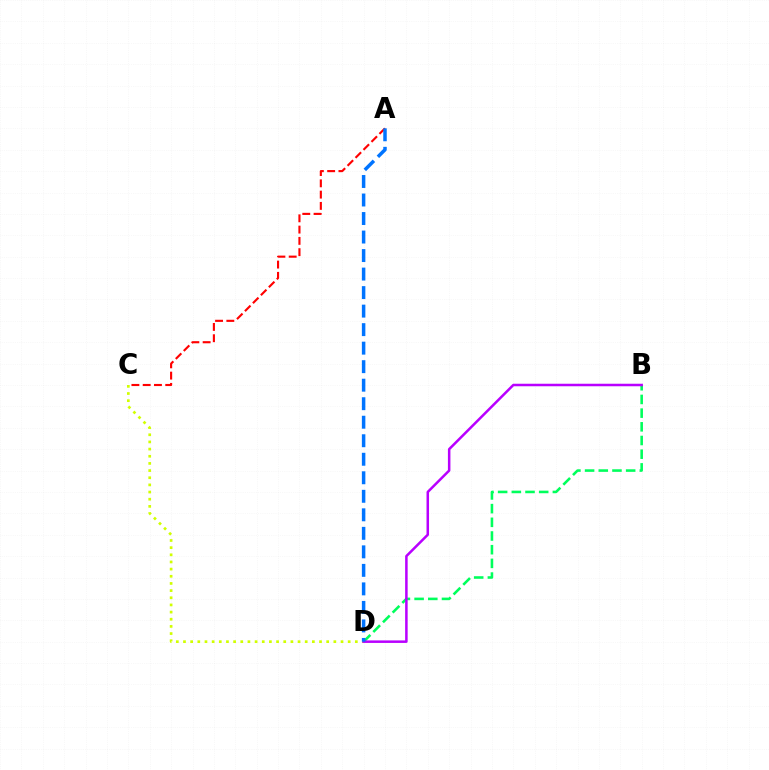{('A', 'C'): [{'color': '#ff0000', 'line_style': 'dashed', 'thickness': 1.53}], ('B', 'D'): [{'color': '#00ff5c', 'line_style': 'dashed', 'thickness': 1.86}, {'color': '#b900ff', 'line_style': 'solid', 'thickness': 1.81}], ('C', 'D'): [{'color': '#d1ff00', 'line_style': 'dotted', 'thickness': 1.95}], ('A', 'D'): [{'color': '#0074ff', 'line_style': 'dashed', 'thickness': 2.52}]}